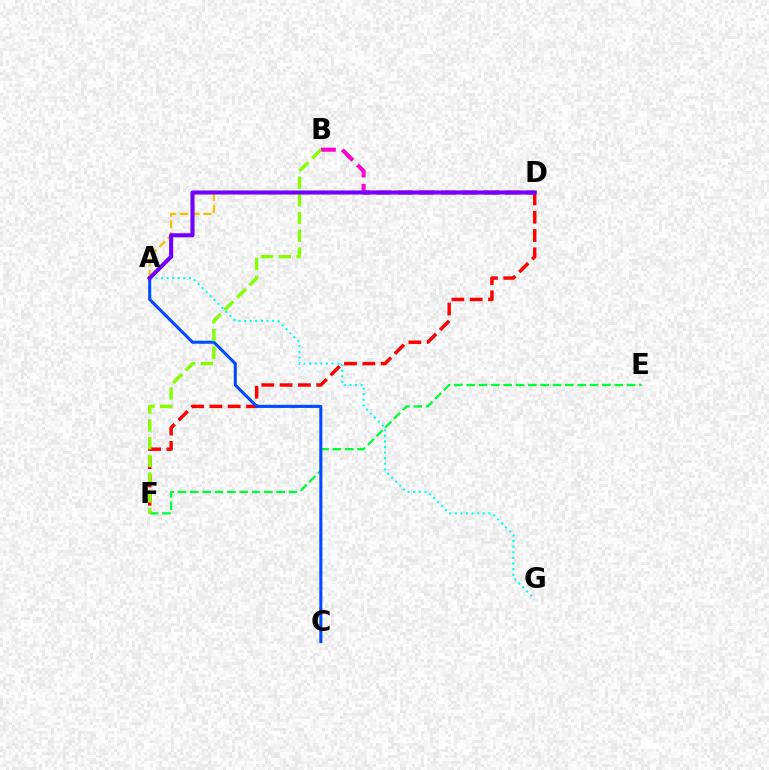{('D', 'F'): [{'color': '#ff0000', 'line_style': 'dashed', 'thickness': 2.49}], ('E', 'F'): [{'color': '#00ff39', 'line_style': 'dashed', 'thickness': 1.68}], ('A', 'D'): [{'color': '#ffbd00', 'line_style': 'dashed', 'thickness': 1.59}, {'color': '#7200ff', 'line_style': 'solid', 'thickness': 2.93}], ('A', 'C'): [{'color': '#004bff', 'line_style': 'solid', 'thickness': 2.21}], ('B', 'D'): [{'color': '#ff00cf', 'line_style': 'dashed', 'thickness': 2.92}], ('A', 'G'): [{'color': '#00fff6', 'line_style': 'dotted', 'thickness': 1.52}], ('B', 'F'): [{'color': '#84ff00', 'line_style': 'dashed', 'thickness': 2.41}]}